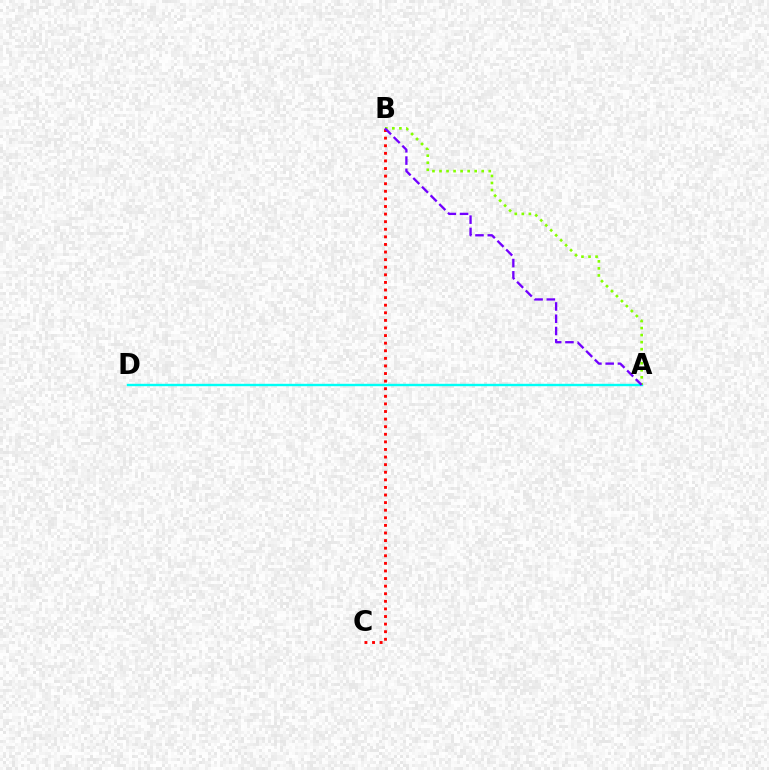{('A', 'D'): [{'color': '#00fff6', 'line_style': 'solid', 'thickness': 1.73}], ('A', 'B'): [{'color': '#84ff00', 'line_style': 'dotted', 'thickness': 1.91}, {'color': '#7200ff', 'line_style': 'dashed', 'thickness': 1.67}], ('B', 'C'): [{'color': '#ff0000', 'line_style': 'dotted', 'thickness': 2.06}]}